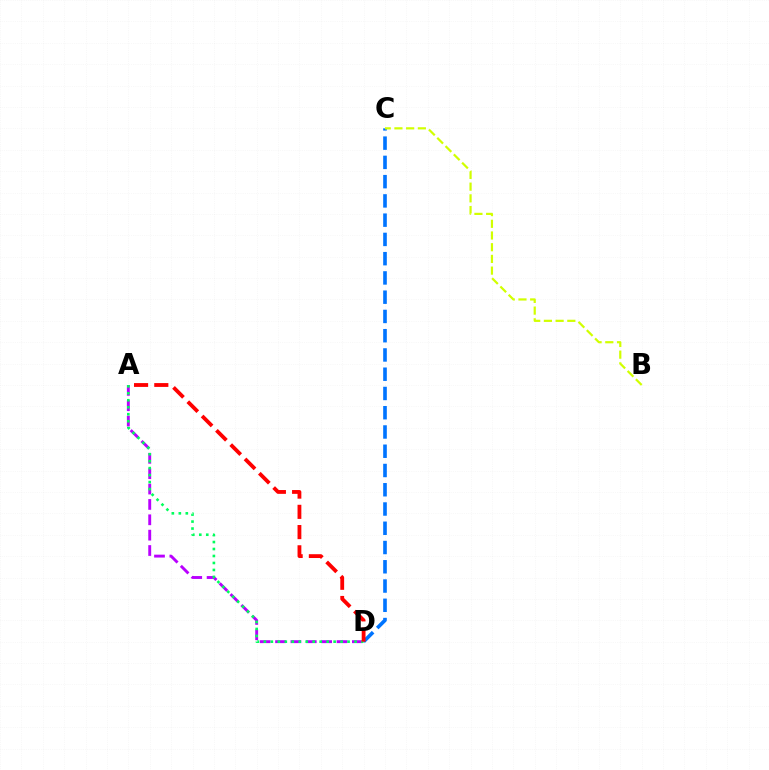{('A', 'D'): [{'color': '#b900ff', 'line_style': 'dashed', 'thickness': 2.09}, {'color': '#00ff5c', 'line_style': 'dotted', 'thickness': 1.9}, {'color': '#ff0000', 'line_style': 'dashed', 'thickness': 2.75}], ('C', 'D'): [{'color': '#0074ff', 'line_style': 'dashed', 'thickness': 2.62}], ('B', 'C'): [{'color': '#d1ff00', 'line_style': 'dashed', 'thickness': 1.59}]}